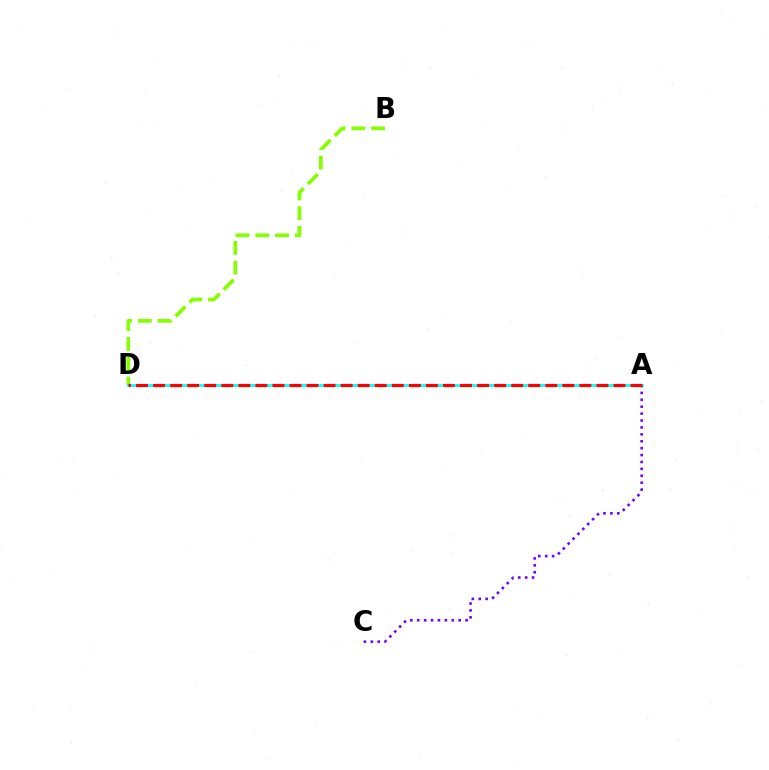{('A', 'C'): [{'color': '#7200ff', 'line_style': 'dotted', 'thickness': 1.88}], ('B', 'D'): [{'color': '#84ff00', 'line_style': 'dashed', 'thickness': 2.69}], ('A', 'D'): [{'color': '#00fff6', 'line_style': 'solid', 'thickness': 1.95}, {'color': '#ff0000', 'line_style': 'dashed', 'thickness': 2.32}]}